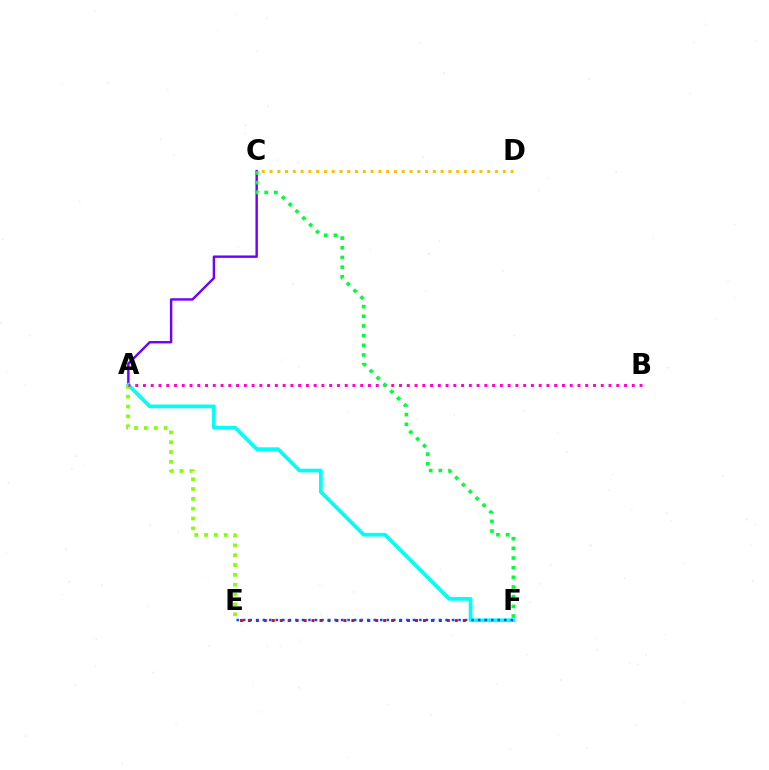{('E', 'F'): [{'color': '#ff0000', 'line_style': 'dotted', 'thickness': 2.16}, {'color': '#004bff', 'line_style': 'dotted', 'thickness': 1.77}], ('A', 'C'): [{'color': '#7200ff', 'line_style': 'solid', 'thickness': 1.74}], ('A', 'F'): [{'color': '#00fff6', 'line_style': 'solid', 'thickness': 2.66}], ('C', 'D'): [{'color': '#ffbd00', 'line_style': 'dotted', 'thickness': 2.11}], ('A', 'E'): [{'color': '#84ff00', 'line_style': 'dotted', 'thickness': 2.67}], ('A', 'B'): [{'color': '#ff00cf', 'line_style': 'dotted', 'thickness': 2.11}], ('C', 'F'): [{'color': '#00ff39', 'line_style': 'dotted', 'thickness': 2.63}]}